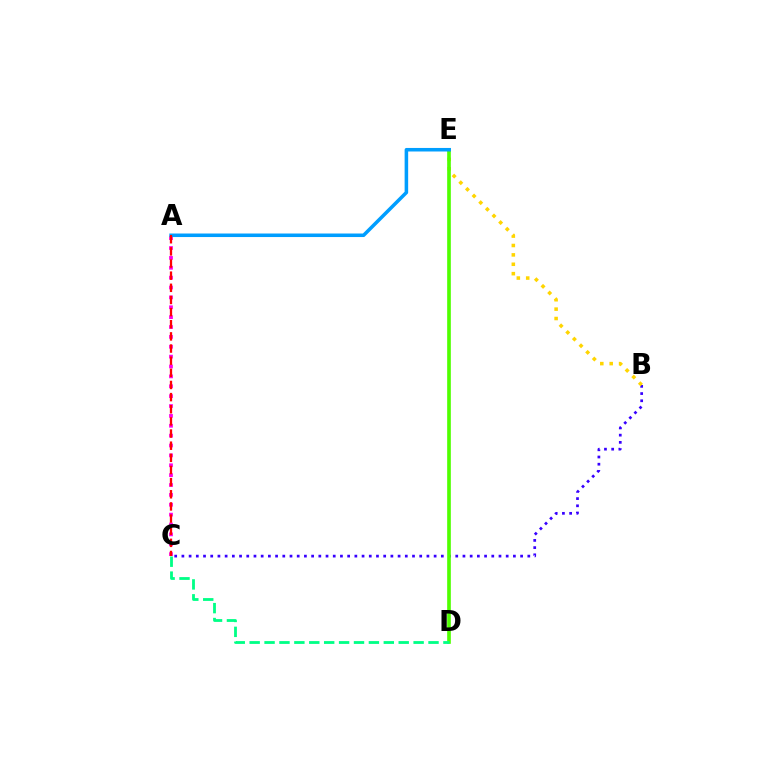{('B', 'C'): [{'color': '#3700ff', 'line_style': 'dotted', 'thickness': 1.96}], ('A', 'C'): [{'color': '#ff00ed', 'line_style': 'dotted', 'thickness': 2.68}, {'color': '#ff0000', 'line_style': 'dashed', 'thickness': 1.65}], ('B', 'E'): [{'color': '#ffd500', 'line_style': 'dotted', 'thickness': 2.55}], ('D', 'E'): [{'color': '#4fff00', 'line_style': 'solid', 'thickness': 2.63}], ('A', 'E'): [{'color': '#009eff', 'line_style': 'solid', 'thickness': 2.55}], ('C', 'D'): [{'color': '#00ff86', 'line_style': 'dashed', 'thickness': 2.02}]}